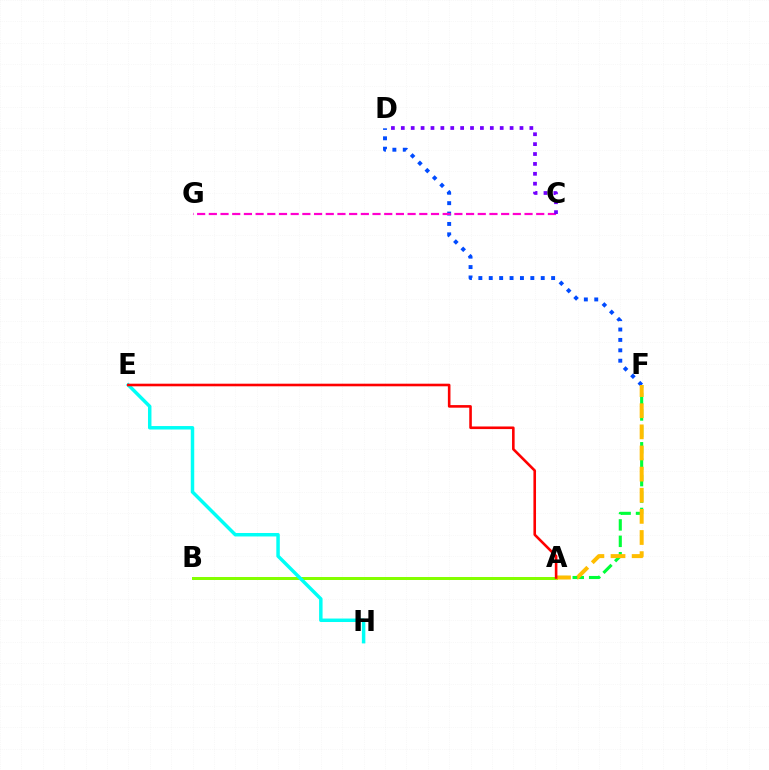{('A', 'F'): [{'color': '#00ff39', 'line_style': 'dashed', 'thickness': 2.23}, {'color': '#ffbd00', 'line_style': 'dashed', 'thickness': 2.87}], ('D', 'F'): [{'color': '#004bff', 'line_style': 'dotted', 'thickness': 2.82}], ('C', 'G'): [{'color': '#ff00cf', 'line_style': 'dashed', 'thickness': 1.59}], ('A', 'B'): [{'color': '#84ff00', 'line_style': 'solid', 'thickness': 2.16}], ('C', 'D'): [{'color': '#7200ff', 'line_style': 'dotted', 'thickness': 2.69}], ('E', 'H'): [{'color': '#00fff6', 'line_style': 'solid', 'thickness': 2.5}], ('A', 'E'): [{'color': '#ff0000', 'line_style': 'solid', 'thickness': 1.87}]}